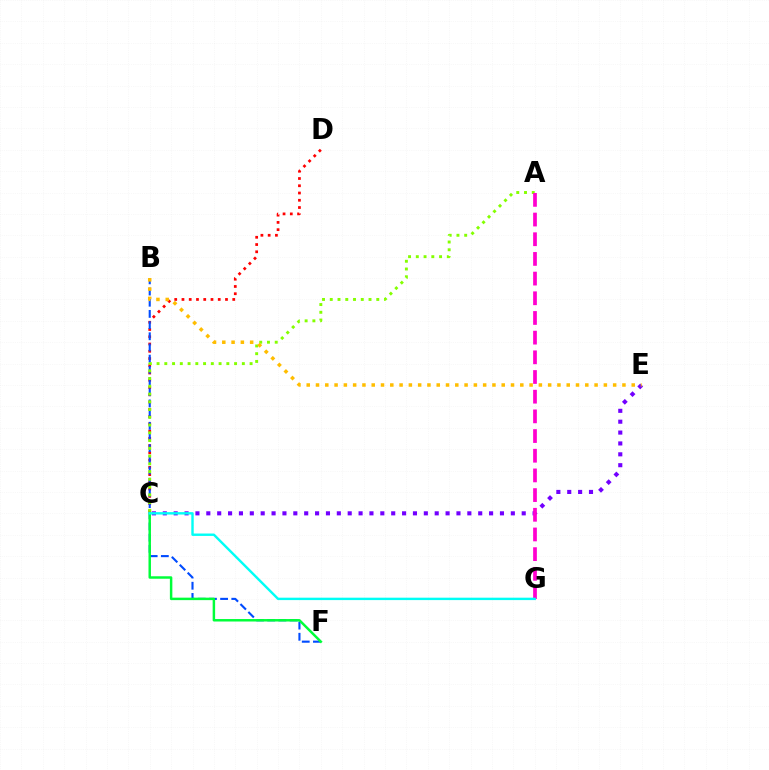{('C', 'D'): [{'color': '#ff0000', 'line_style': 'dotted', 'thickness': 1.97}], ('B', 'F'): [{'color': '#004bff', 'line_style': 'dashed', 'thickness': 1.52}], ('A', 'C'): [{'color': '#84ff00', 'line_style': 'dotted', 'thickness': 2.11}], ('C', 'E'): [{'color': '#7200ff', 'line_style': 'dotted', 'thickness': 2.95}], ('C', 'F'): [{'color': '#00ff39', 'line_style': 'solid', 'thickness': 1.78}], ('B', 'E'): [{'color': '#ffbd00', 'line_style': 'dotted', 'thickness': 2.52}], ('A', 'G'): [{'color': '#ff00cf', 'line_style': 'dashed', 'thickness': 2.67}], ('C', 'G'): [{'color': '#00fff6', 'line_style': 'solid', 'thickness': 1.74}]}